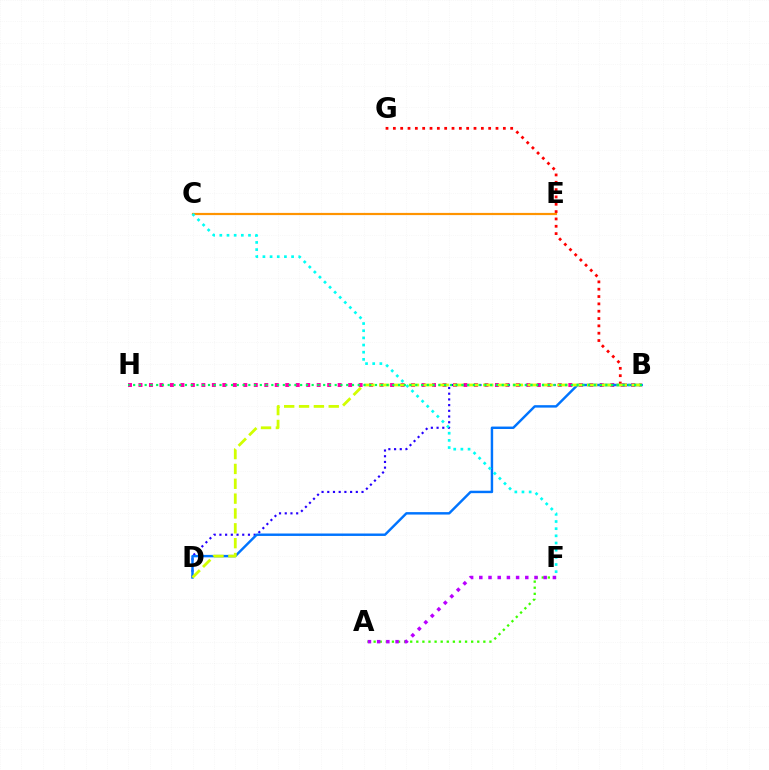{('B', 'G'): [{'color': '#ff0000', 'line_style': 'dotted', 'thickness': 1.99}], ('B', 'H'): [{'color': '#ff00ac', 'line_style': 'dotted', 'thickness': 2.85}, {'color': '#00ff5c', 'line_style': 'dotted', 'thickness': 1.56}], ('B', 'D'): [{'color': '#2500ff', 'line_style': 'dotted', 'thickness': 1.55}, {'color': '#0074ff', 'line_style': 'solid', 'thickness': 1.76}, {'color': '#d1ff00', 'line_style': 'dashed', 'thickness': 2.02}], ('C', 'E'): [{'color': '#ff9400', 'line_style': 'solid', 'thickness': 1.58}], ('C', 'F'): [{'color': '#00fff6', 'line_style': 'dotted', 'thickness': 1.95}], ('A', 'F'): [{'color': '#3dff00', 'line_style': 'dotted', 'thickness': 1.66}, {'color': '#b900ff', 'line_style': 'dotted', 'thickness': 2.5}]}